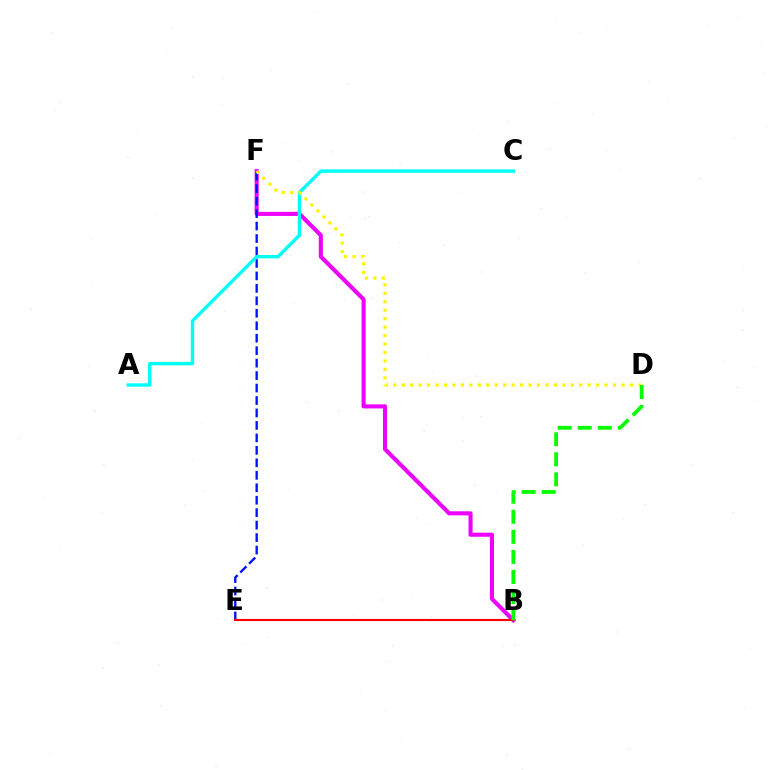{('B', 'F'): [{'color': '#ee00ff', 'line_style': 'solid', 'thickness': 2.94}], ('E', 'F'): [{'color': '#0010ff', 'line_style': 'dashed', 'thickness': 1.69}], ('A', 'C'): [{'color': '#00fff6', 'line_style': 'solid', 'thickness': 2.44}], ('B', 'E'): [{'color': '#ff0000', 'line_style': 'solid', 'thickness': 1.53}], ('D', 'F'): [{'color': '#fcf500', 'line_style': 'dotted', 'thickness': 2.3}], ('B', 'D'): [{'color': '#08ff00', 'line_style': 'dashed', 'thickness': 2.72}]}